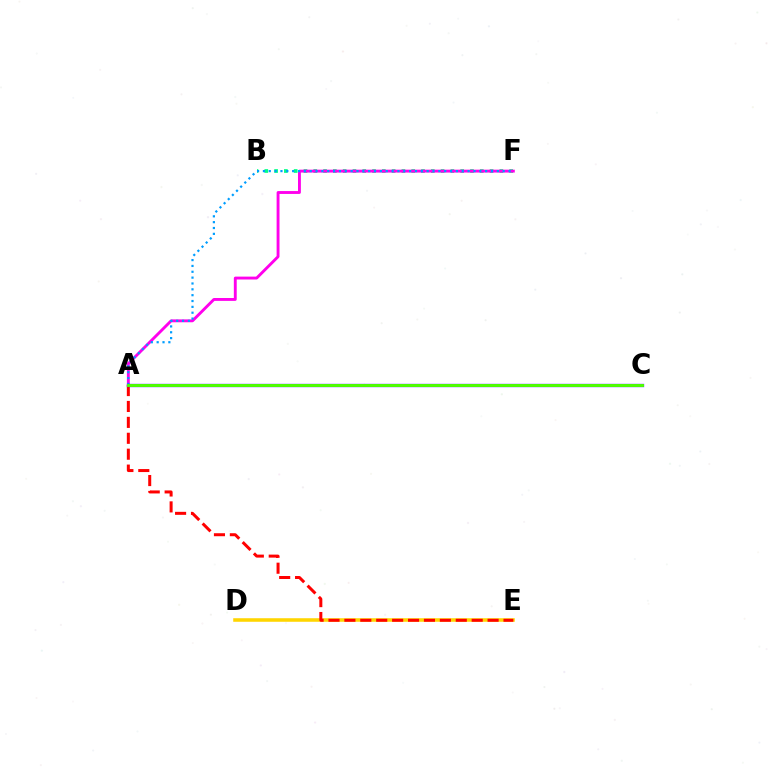{('B', 'F'): [{'color': '#00ff86', 'line_style': 'dotted', 'thickness': 2.66}], ('A', 'F'): [{'color': '#ff00ed', 'line_style': 'solid', 'thickness': 2.08}, {'color': '#009eff', 'line_style': 'dotted', 'thickness': 1.59}], ('D', 'E'): [{'color': '#ffd500', 'line_style': 'solid', 'thickness': 2.56}], ('A', 'E'): [{'color': '#ff0000', 'line_style': 'dashed', 'thickness': 2.16}], ('A', 'C'): [{'color': '#3700ff', 'line_style': 'solid', 'thickness': 2.38}, {'color': '#4fff00', 'line_style': 'solid', 'thickness': 2.12}]}